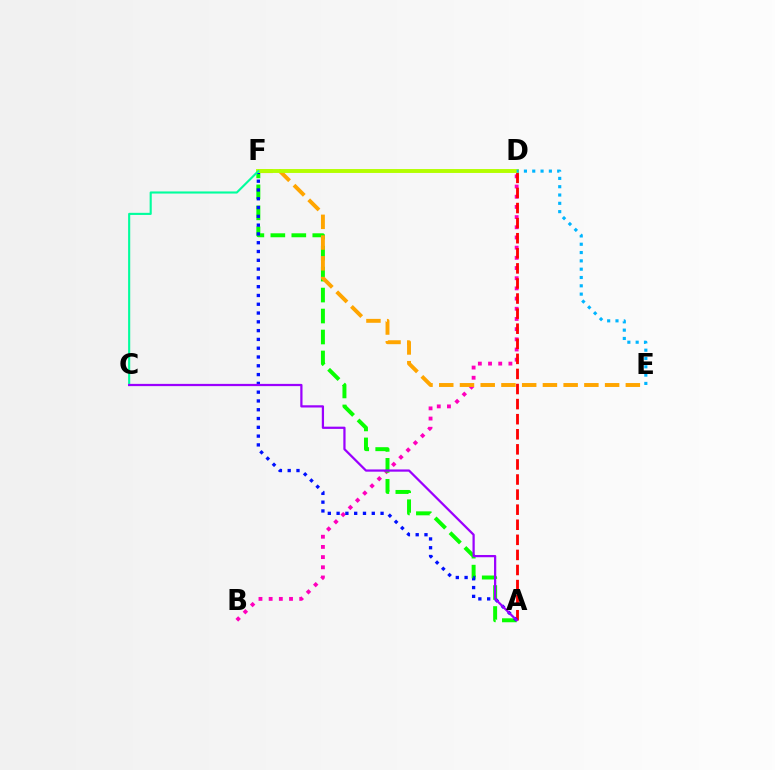{('B', 'D'): [{'color': '#ff00bd', 'line_style': 'dotted', 'thickness': 2.77}], ('A', 'D'): [{'color': '#ff0000', 'line_style': 'dashed', 'thickness': 2.05}], ('A', 'F'): [{'color': '#08ff00', 'line_style': 'dashed', 'thickness': 2.85}, {'color': '#0010ff', 'line_style': 'dotted', 'thickness': 2.39}], ('E', 'F'): [{'color': '#ffa500', 'line_style': 'dashed', 'thickness': 2.82}], ('D', 'F'): [{'color': '#b3ff00', 'line_style': 'solid', 'thickness': 2.81}], ('D', 'E'): [{'color': '#00b5ff', 'line_style': 'dotted', 'thickness': 2.26}], ('C', 'F'): [{'color': '#00ff9d', 'line_style': 'solid', 'thickness': 1.53}], ('A', 'C'): [{'color': '#9b00ff', 'line_style': 'solid', 'thickness': 1.61}]}